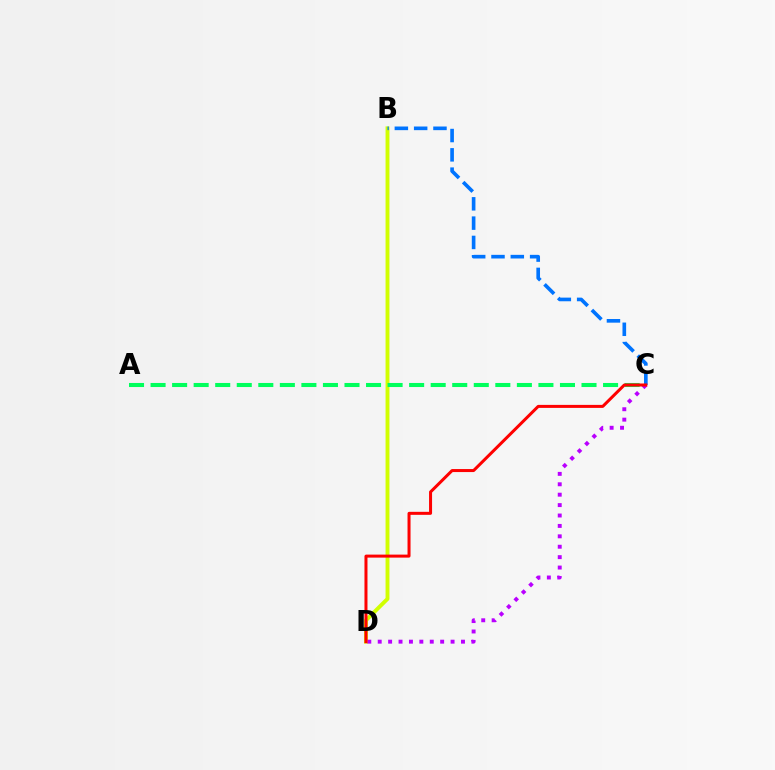{('B', 'D'): [{'color': '#d1ff00', 'line_style': 'solid', 'thickness': 2.8}], ('B', 'C'): [{'color': '#0074ff', 'line_style': 'dashed', 'thickness': 2.62}], ('A', 'C'): [{'color': '#00ff5c', 'line_style': 'dashed', 'thickness': 2.93}], ('C', 'D'): [{'color': '#b900ff', 'line_style': 'dotted', 'thickness': 2.83}, {'color': '#ff0000', 'line_style': 'solid', 'thickness': 2.17}]}